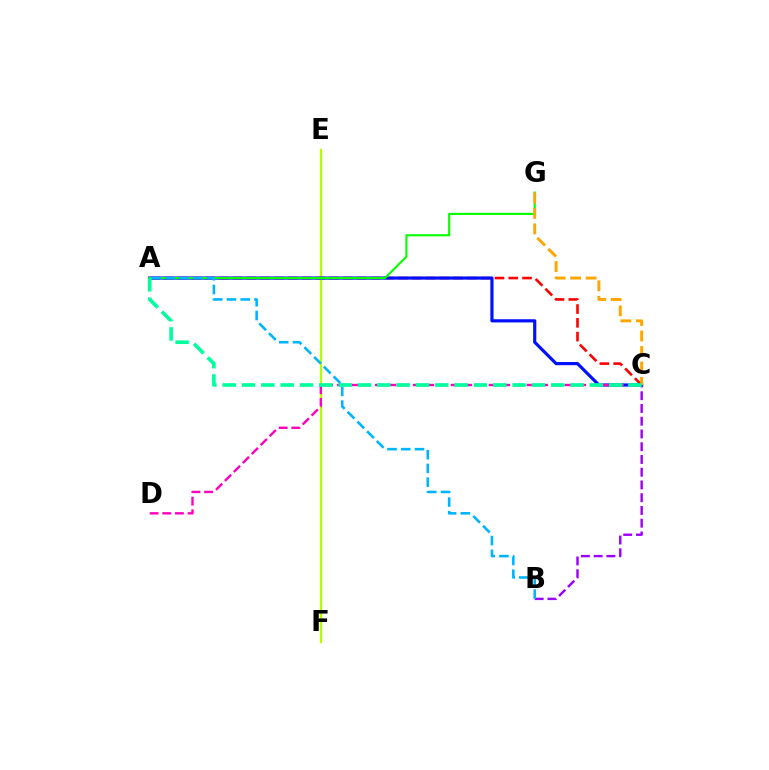{('A', 'C'): [{'color': '#ff0000', 'line_style': 'dashed', 'thickness': 1.87}, {'color': '#0010ff', 'line_style': 'solid', 'thickness': 2.29}, {'color': '#00ff9d', 'line_style': 'dashed', 'thickness': 2.63}], ('E', 'F'): [{'color': '#b3ff00', 'line_style': 'solid', 'thickness': 1.6}], ('A', 'G'): [{'color': '#08ff00', 'line_style': 'solid', 'thickness': 1.52}], ('B', 'C'): [{'color': '#9b00ff', 'line_style': 'dashed', 'thickness': 1.73}], ('A', 'B'): [{'color': '#00b5ff', 'line_style': 'dashed', 'thickness': 1.87}], ('C', 'D'): [{'color': '#ff00bd', 'line_style': 'dashed', 'thickness': 1.72}], ('C', 'G'): [{'color': '#ffa500', 'line_style': 'dashed', 'thickness': 2.11}]}